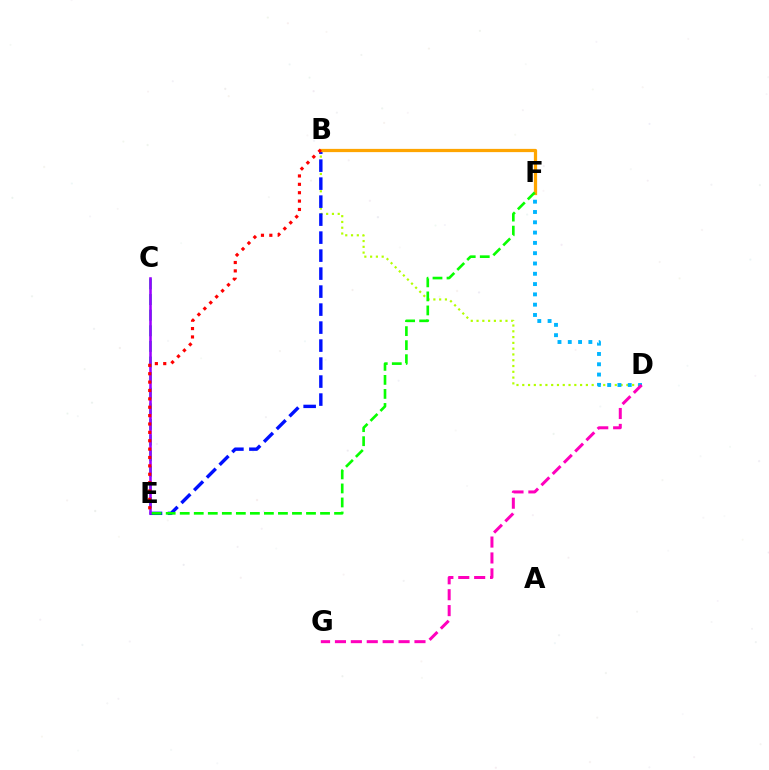{('B', 'D'): [{'color': '#b3ff00', 'line_style': 'dotted', 'thickness': 1.57}], ('D', 'F'): [{'color': '#00b5ff', 'line_style': 'dotted', 'thickness': 2.8}], ('B', 'E'): [{'color': '#0010ff', 'line_style': 'dashed', 'thickness': 2.44}, {'color': '#ff0000', 'line_style': 'dotted', 'thickness': 2.28}], ('B', 'F'): [{'color': '#ffa500', 'line_style': 'solid', 'thickness': 2.33}], ('C', 'E'): [{'color': '#00ff9d', 'line_style': 'dashed', 'thickness': 2.12}, {'color': '#9b00ff', 'line_style': 'solid', 'thickness': 1.85}], ('D', 'G'): [{'color': '#ff00bd', 'line_style': 'dashed', 'thickness': 2.16}], ('E', 'F'): [{'color': '#08ff00', 'line_style': 'dashed', 'thickness': 1.91}]}